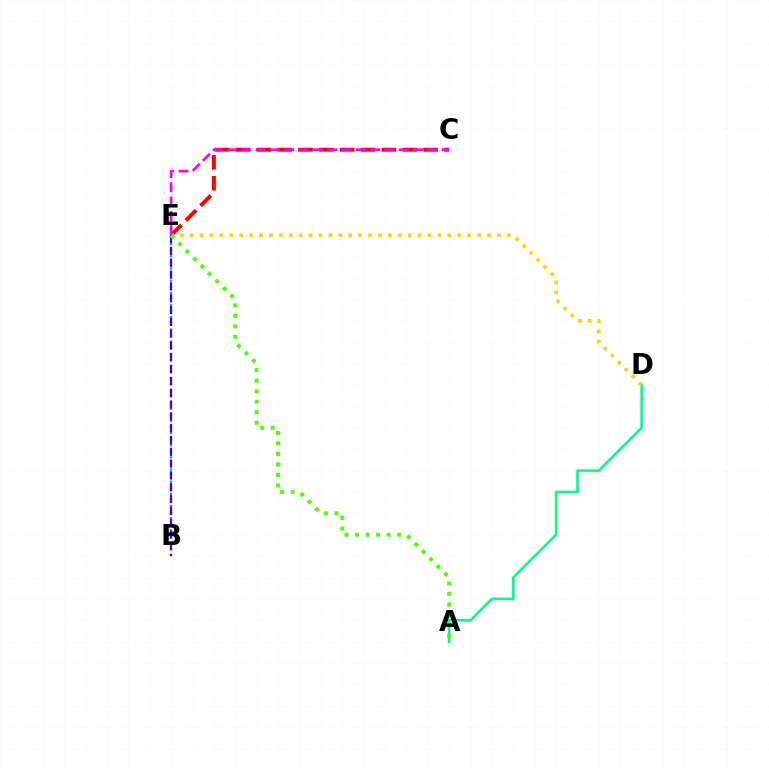{('C', 'E'): [{'color': '#ff0000', 'line_style': 'dashed', 'thickness': 2.83}, {'color': '#ff00ed', 'line_style': 'dashed', 'thickness': 1.95}], ('B', 'E'): [{'color': '#009eff', 'line_style': 'dotted', 'thickness': 1.66}, {'color': '#3700ff', 'line_style': 'dashed', 'thickness': 1.61}], ('A', 'D'): [{'color': '#00ff86', 'line_style': 'solid', 'thickness': 1.88}], ('D', 'E'): [{'color': '#ffd500', 'line_style': 'dotted', 'thickness': 2.69}], ('A', 'E'): [{'color': '#4fff00', 'line_style': 'dotted', 'thickness': 2.86}]}